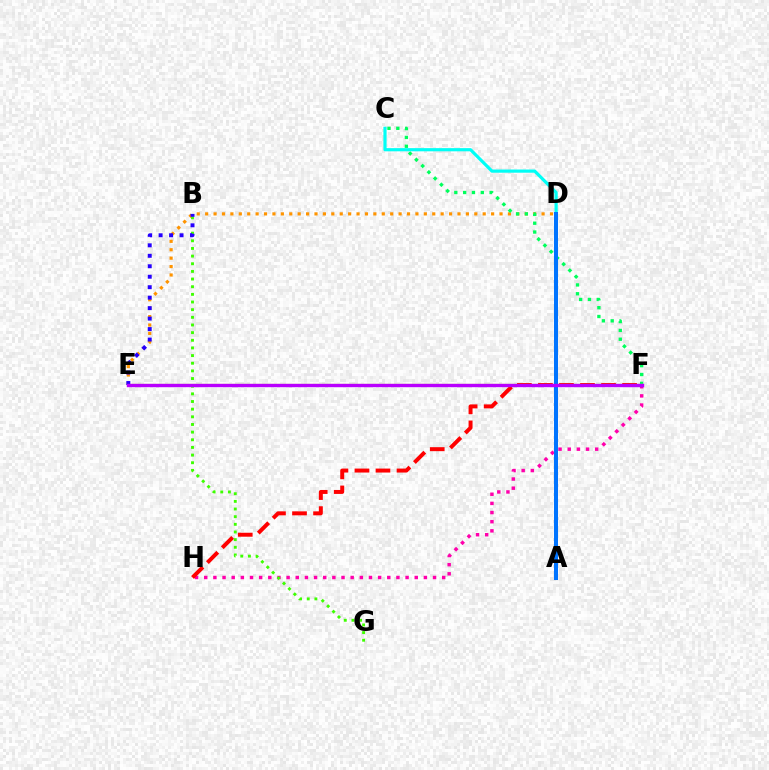{('F', 'H'): [{'color': '#ff00ac', 'line_style': 'dotted', 'thickness': 2.49}, {'color': '#ff0000', 'line_style': 'dashed', 'thickness': 2.86}], ('B', 'G'): [{'color': '#3dff00', 'line_style': 'dotted', 'thickness': 2.08}], ('D', 'E'): [{'color': '#ff9400', 'line_style': 'dotted', 'thickness': 2.29}], ('C', 'F'): [{'color': '#00ff5c', 'line_style': 'dotted', 'thickness': 2.4}], ('E', 'F'): [{'color': '#d1ff00', 'line_style': 'solid', 'thickness': 1.56}, {'color': '#b900ff', 'line_style': 'solid', 'thickness': 2.44}], ('C', 'D'): [{'color': '#00fff6', 'line_style': 'solid', 'thickness': 2.29}], ('A', 'D'): [{'color': '#0074ff', 'line_style': 'solid', 'thickness': 2.89}], ('B', 'E'): [{'color': '#2500ff', 'line_style': 'dotted', 'thickness': 2.84}]}